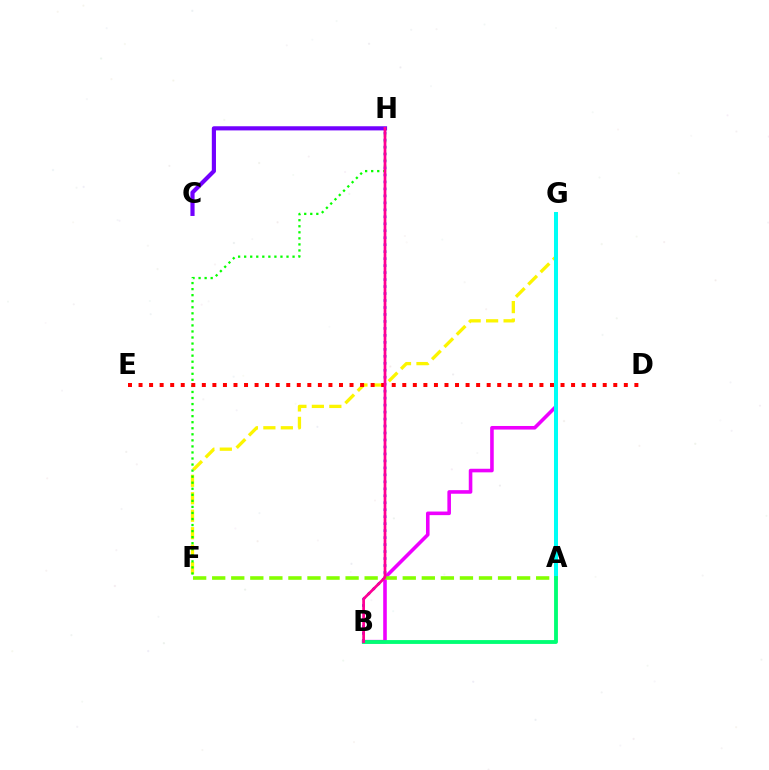{('F', 'G'): [{'color': '#fcf500', 'line_style': 'dashed', 'thickness': 2.37}], ('B', 'H'): [{'color': '#0010ff', 'line_style': 'dotted', 'thickness': 1.89}, {'color': '#ff0094', 'line_style': 'solid', 'thickness': 1.96}], ('F', 'H'): [{'color': '#08ff00', 'line_style': 'dotted', 'thickness': 1.64}], ('B', 'G'): [{'color': '#ee00ff', 'line_style': 'solid', 'thickness': 2.58}], ('A', 'G'): [{'color': '#ff7c00', 'line_style': 'dotted', 'thickness': 1.72}, {'color': '#008cff', 'line_style': 'dashed', 'thickness': 1.68}, {'color': '#00fff6', 'line_style': 'solid', 'thickness': 2.88}], ('D', 'E'): [{'color': '#ff0000', 'line_style': 'dotted', 'thickness': 2.87}], ('A', 'F'): [{'color': '#84ff00', 'line_style': 'dashed', 'thickness': 2.59}], ('C', 'H'): [{'color': '#7200ff', 'line_style': 'solid', 'thickness': 2.99}], ('A', 'B'): [{'color': '#00ff74', 'line_style': 'solid', 'thickness': 2.77}]}